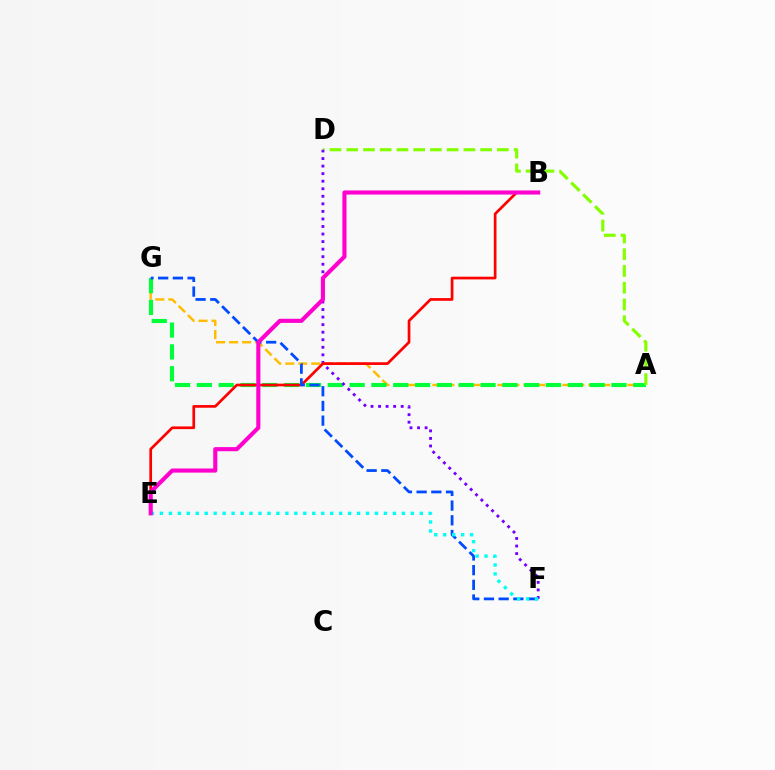{('A', 'G'): [{'color': '#ffbd00', 'line_style': 'dashed', 'thickness': 1.77}, {'color': '#00ff39', 'line_style': 'dashed', 'thickness': 2.96}], ('A', 'D'): [{'color': '#84ff00', 'line_style': 'dashed', 'thickness': 2.27}], ('D', 'F'): [{'color': '#7200ff', 'line_style': 'dotted', 'thickness': 2.05}], ('B', 'E'): [{'color': '#ff0000', 'line_style': 'solid', 'thickness': 1.94}, {'color': '#ff00cf', 'line_style': 'solid', 'thickness': 2.96}], ('F', 'G'): [{'color': '#004bff', 'line_style': 'dashed', 'thickness': 2.0}], ('E', 'F'): [{'color': '#00fff6', 'line_style': 'dotted', 'thickness': 2.43}]}